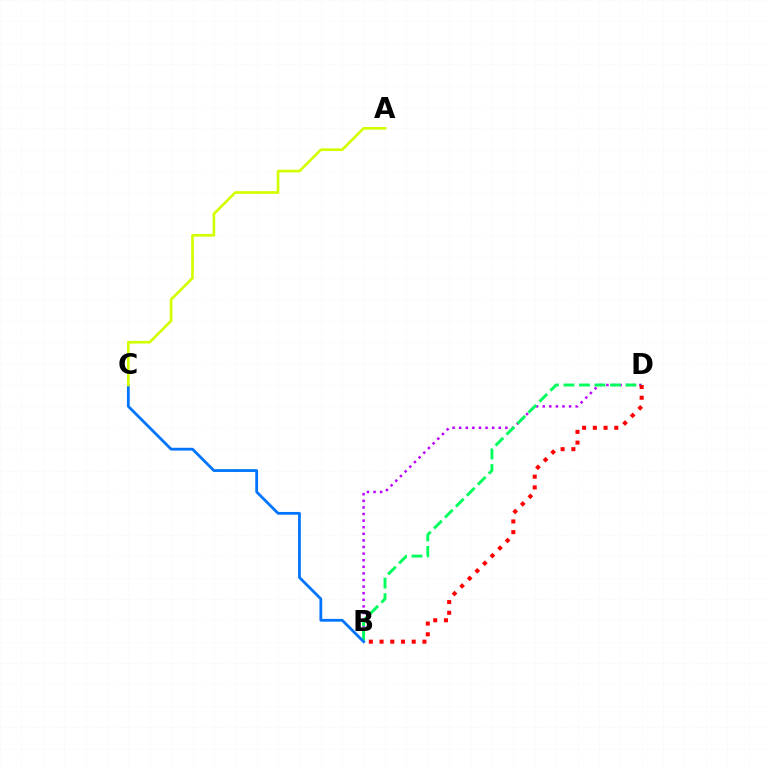{('B', 'D'): [{'color': '#b900ff', 'line_style': 'dotted', 'thickness': 1.79}, {'color': '#00ff5c', 'line_style': 'dashed', 'thickness': 2.1}, {'color': '#ff0000', 'line_style': 'dotted', 'thickness': 2.91}], ('B', 'C'): [{'color': '#0074ff', 'line_style': 'solid', 'thickness': 2.0}], ('A', 'C'): [{'color': '#d1ff00', 'line_style': 'solid', 'thickness': 1.93}]}